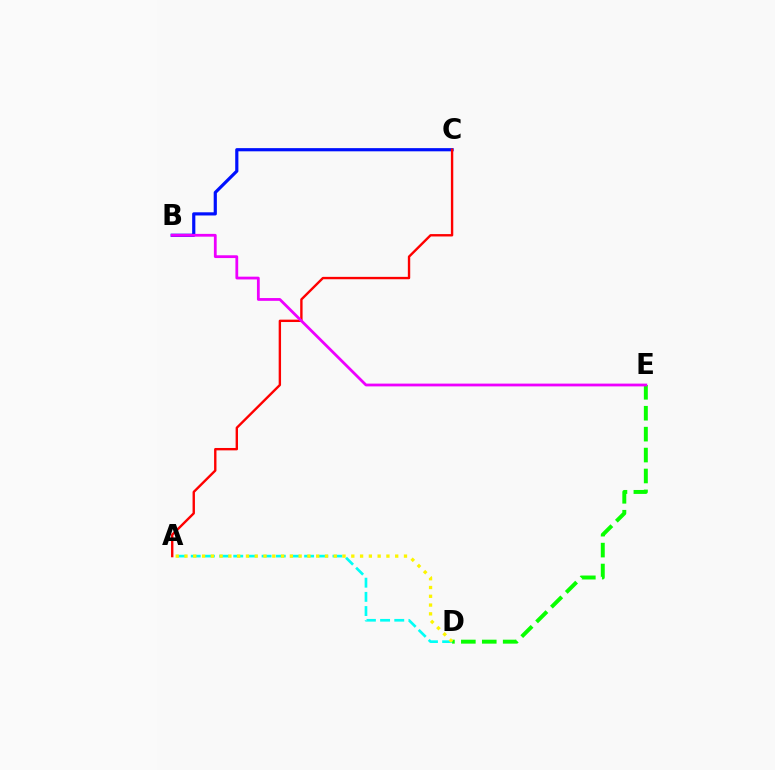{('D', 'E'): [{'color': '#08ff00', 'line_style': 'dashed', 'thickness': 2.84}], ('A', 'D'): [{'color': '#00fff6', 'line_style': 'dashed', 'thickness': 1.93}, {'color': '#fcf500', 'line_style': 'dotted', 'thickness': 2.39}], ('B', 'C'): [{'color': '#0010ff', 'line_style': 'solid', 'thickness': 2.29}], ('A', 'C'): [{'color': '#ff0000', 'line_style': 'solid', 'thickness': 1.72}], ('B', 'E'): [{'color': '#ee00ff', 'line_style': 'solid', 'thickness': 2.0}]}